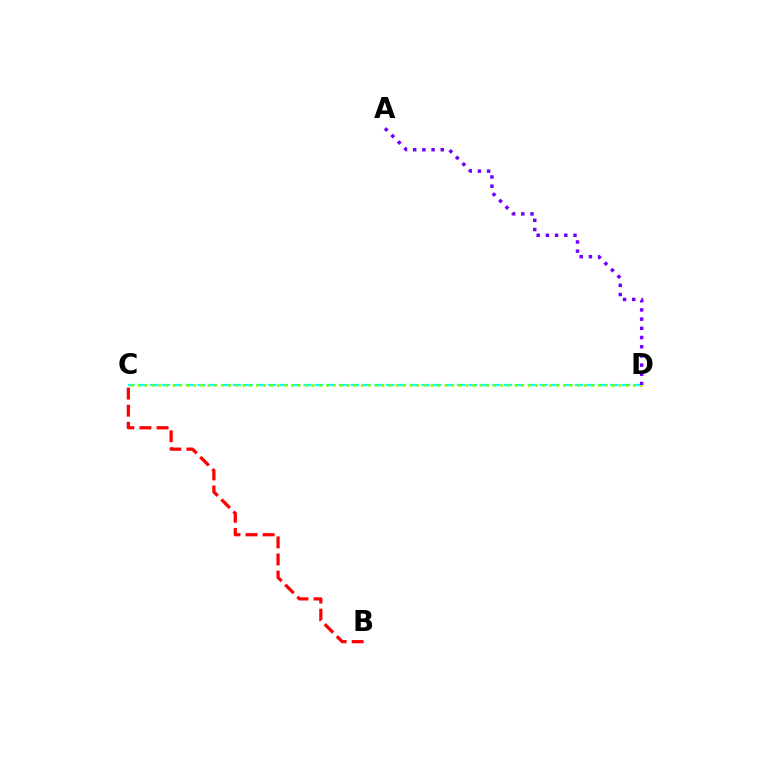{('B', 'C'): [{'color': '#ff0000', 'line_style': 'dashed', 'thickness': 2.32}], ('C', 'D'): [{'color': '#00fff6', 'line_style': 'dashed', 'thickness': 1.6}, {'color': '#84ff00', 'line_style': 'dotted', 'thickness': 1.9}], ('A', 'D'): [{'color': '#7200ff', 'line_style': 'dotted', 'thickness': 2.5}]}